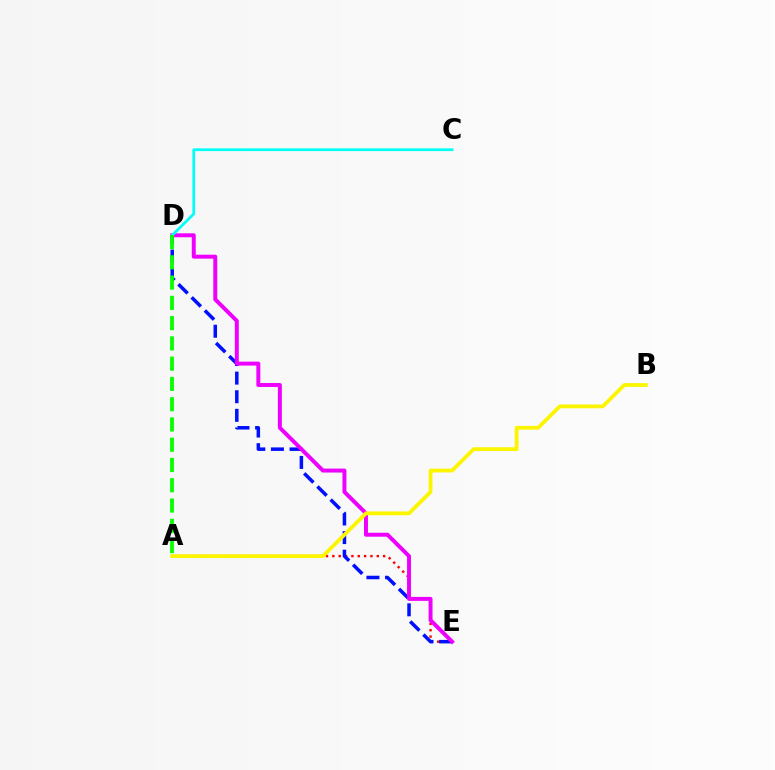{('A', 'E'): [{'color': '#ff0000', 'line_style': 'dotted', 'thickness': 1.73}], ('D', 'E'): [{'color': '#0010ff', 'line_style': 'dashed', 'thickness': 2.53}, {'color': '#ee00ff', 'line_style': 'solid', 'thickness': 2.85}], ('C', 'D'): [{'color': '#00fff6', 'line_style': 'solid', 'thickness': 1.97}], ('A', 'B'): [{'color': '#fcf500', 'line_style': 'solid', 'thickness': 2.72}], ('A', 'D'): [{'color': '#08ff00', 'line_style': 'dashed', 'thickness': 2.75}]}